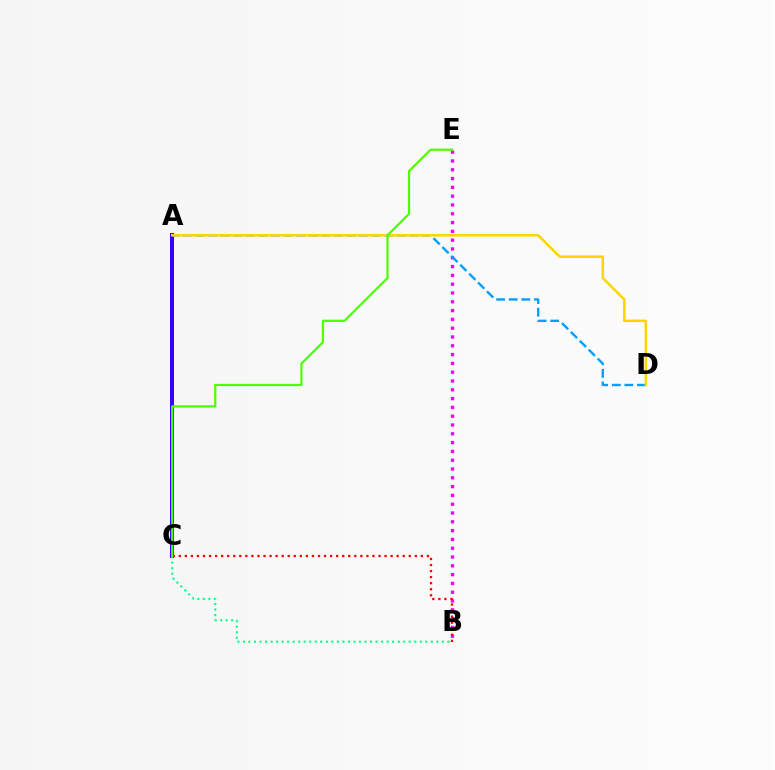{('B', 'E'): [{'color': '#ff00ed', 'line_style': 'dotted', 'thickness': 2.39}], ('B', 'C'): [{'color': '#ff0000', 'line_style': 'dotted', 'thickness': 1.64}, {'color': '#00ff86', 'line_style': 'dotted', 'thickness': 1.5}], ('A', 'C'): [{'color': '#3700ff', 'line_style': 'solid', 'thickness': 2.89}], ('A', 'D'): [{'color': '#009eff', 'line_style': 'dashed', 'thickness': 1.71}, {'color': '#ffd500', 'line_style': 'solid', 'thickness': 1.81}], ('C', 'E'): [{'color': '#4fff00', 'line_style': 'solid', 'thickness': 1.6}]}